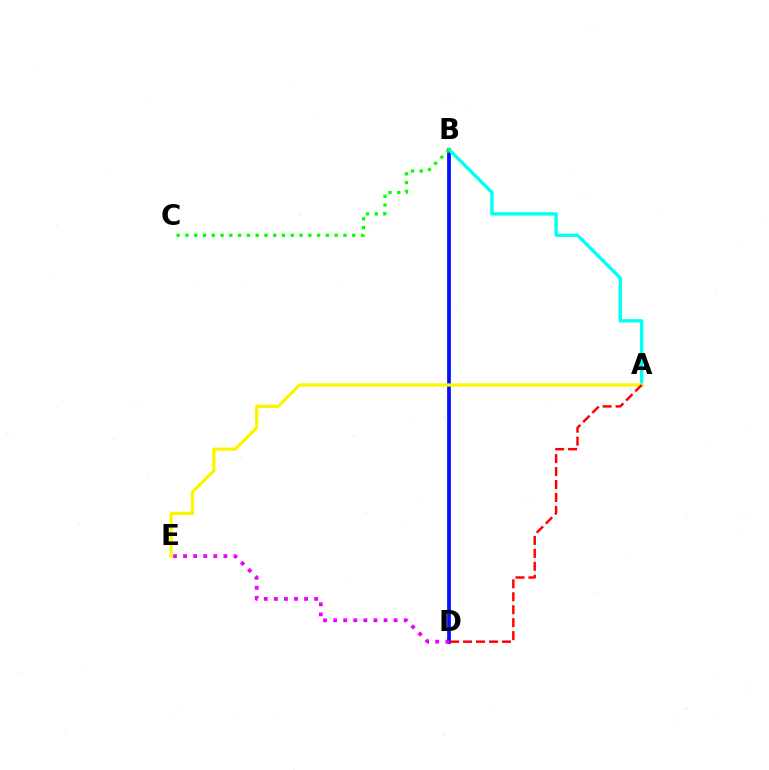{('B', 'D'): [{'color': '#0010ff', 'line_style': 'solid', 'thickness': 2.7}], ('A', 'B'): [{'color': '#00fff6', 'line_style': 'solid', 'thickness': 2.4}], ('A', 'E'): [{'color': '#fcf500', 'line_style': 'solid', 'thickness': 2.34}], ('A', 'D'): [{'color': '#ff0000', 'line_style': 'dashed', 'thickness': 1.76}], ('B', 'C'): [{'color': '#08ff00', 'line_style': 'dotted', 'thickness': 2.39}], ('D', 'E'): [{'color': '#ee00ff', 'line_style': 'dotted', 'thickness': 2.74}]}